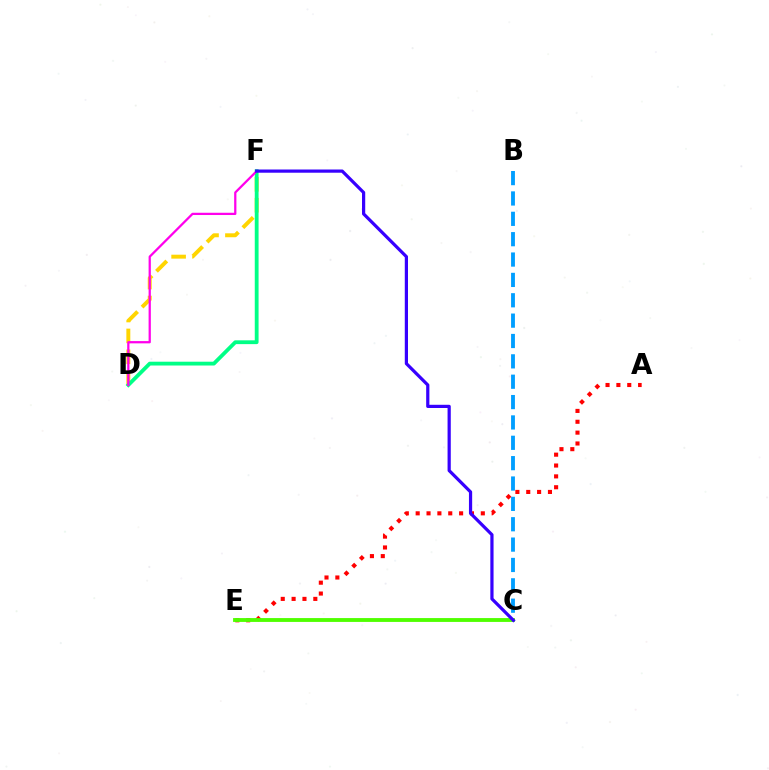{('D', 'F'): [{'color': '#ffd500', 'line_style': 'dashed', 'thickness': 2.84}, {'color': '#00ff86', 'line_style': 'solid', 'thickness': 2.74}, {'color': '#ff00ed', 'line_style': 'solid', 'thickness': 1.62}], ('A', 'E'): [{'color': '#ff0000', 'line_style': 'dotted', 'thickness': 2.95}], ('B', 'C'): [{'color': '#009eff', 'line_style': 'dashed', 'thickness': 2.77}], ('C', 'E'): [{'color': '#4fff00', 'line_style': 'solid', 'thickness': 2.78}], ('C', 'F'): [{'color': '#3700ff', 'line_style': 'solid', 'thickness': 2.31}]}